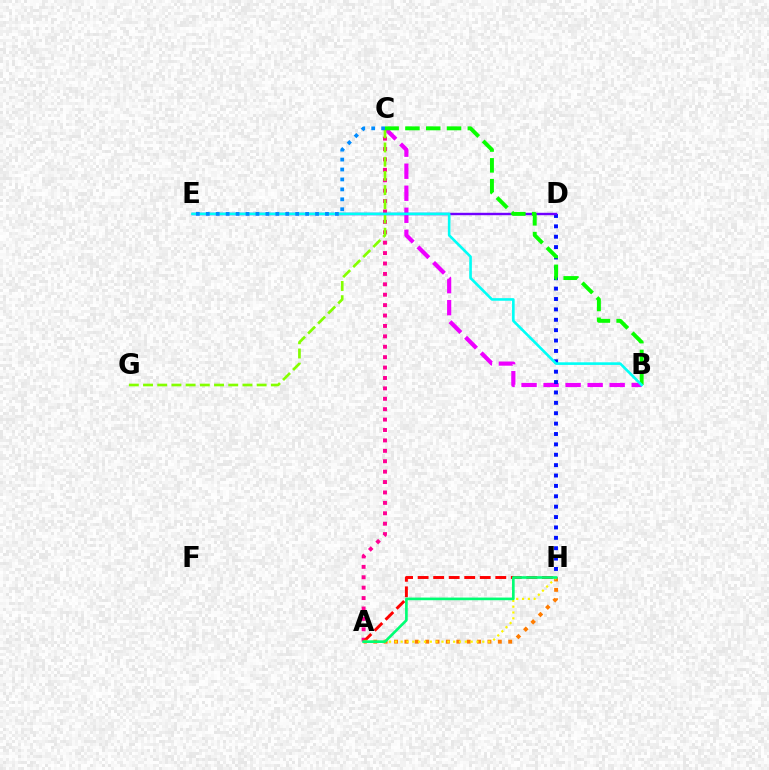{('B', 'C'): [{'color': '#ee00ff', 'line_style': 'dashed', 'thickness': 2.99}, {'color': '#08ff00', 'line_style': 'dashed', 'thickness': 2.83}], ('D', 'H'): [{'color': '#0010ff', 'line_style': 'dotted', 'thickness': 2.82}], ('D', 'E'): [{'color': '#7200ff', 'line_style': 'solid', 'thickness': 1.74}], ('A', 'C'): [{'color': '#ff0094', 'line_style': 'dotted', 'thickness': 2.83}], ('A', 'H'): [{'color': '#ff0000', 'line_style': 'dashed', 'thickness': 2.11}, {'color': '#ff7c00', 'line_style': 'dotted', 'thickness': 2.82}, {'color': '#fcf500', 'line_style': 'dotted', 'thickness': 1.58}, {'color': '#00ff74', 'line_style': 'solid', 'thickness': 1.91}], ('C', 'G'): [{'color': '#84ff00', 'line_style': 'dashed', 'thickness': 1.93}], ('B', 'E'): [{'color': '#00fff6', 'line_style': 'solid', 'thickness': 1.89}], ('C', 'E'): [{'color': '#008cff', 'line_style': 'dotted', 'thickness': 2.7}]}